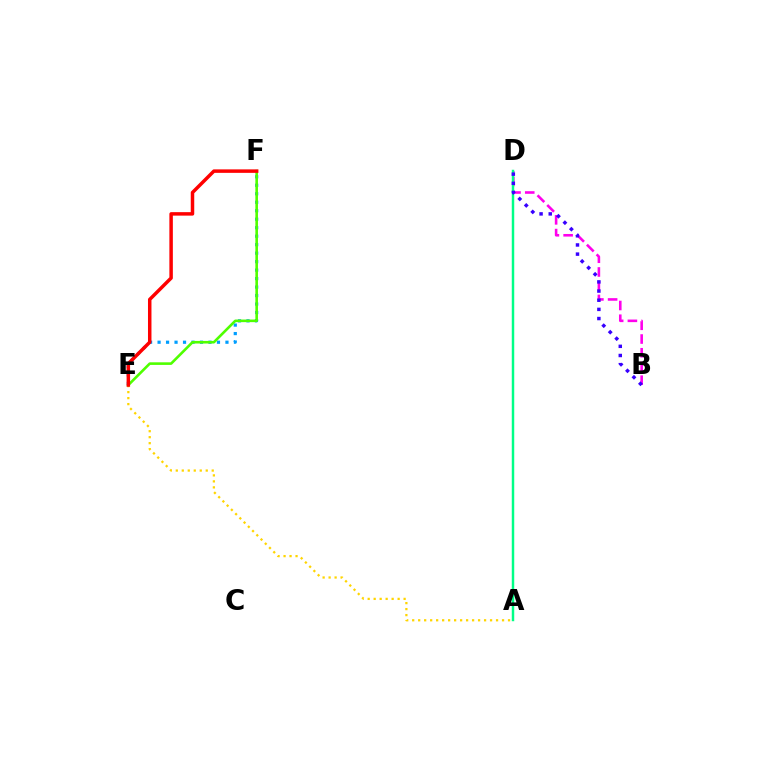{('E', 'F'): [{'color': '#009eff', 'line_style': 'dotted', 'thickness': 2.31}, {'color': '#4fff00', 'line_style': 'solid', 'thickness': 1.88}, {'color': '#ff0000', 'line_style': 'solid', 'thickness': 2.51}], ('A', 'E'): [{'color': '#ffd500', 'line_style': 'dotted', 'thickness': 1.63}], ('B', 'D'): [{'color': '#ff00ed', 'line_style': 'dashed', 'thickness': 1.86}, {'color': '#3700ff', 'line_style': 'dotted', 'thickness': 2.49}], ('A', 'D'): [{'color': '#00ff86', 'line_style': 'solid', 'thickness': 1.77}]}